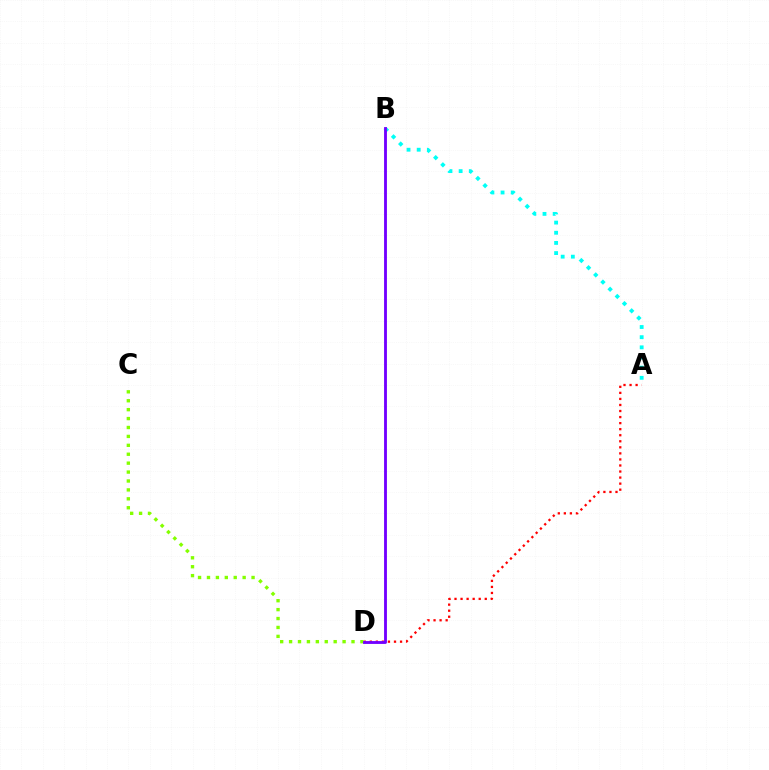{('A', 'D'): [{'color': '#ff0000', 'line_style': 'dotted', 'thickness': 1.64}], ('C', 'D'): [{'color': '#84ff00', 'line_style': 'dotted', 'thickness': 2.42}], ('A', 'B'): [{'color': '#00fff6', 'line_style': 'dotted', 'thickness': 2.76}], ('B', 'D'): [{'color': '#7200ff', 'line_style': 'solid', 'thickness': 2.05}]}